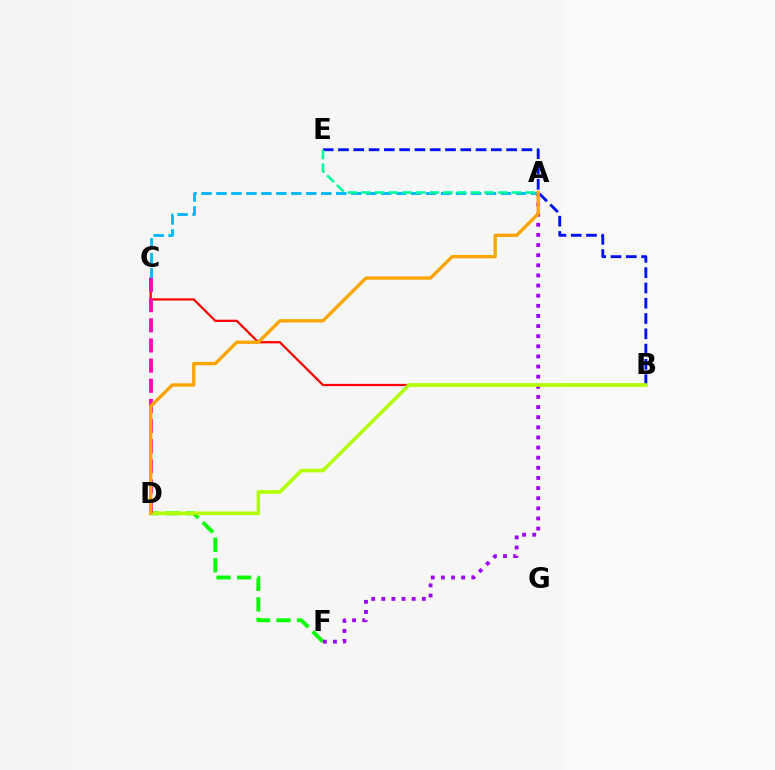{('D', 'F'): [{'color': '#08ff00', 'line_style': 'dashed', 'thickness': 2.79}], ('B', 'E'): [{'color': '#0010ff', 'line_style': 'dashed', 'thickness': 2.08}], ('A', 'F'): [{'color': '#9b00ff', 'line_style': 'dotted', 'thickness': 2.75}], ('B', 'C'): [{'color': '#ff0000', 'line_style': 'solid', 'thickness': 1.62}], ('A', 'C'): [{'color': '#00b5ff', 'line_style': 'dashed', 'thickness': 2.03}], ('B', 'D'): [{'color': '#b3ff00', 'line_style': 'solid', 'thickness': 2.59}], ('A', 'E'): [{'color': '#00ff9d', 'line_style': 'dashed', 'thickness': 1.86}], ('C', 'D'): [{'color': '#ff00bd', 'line_style': 'dashed', 'thickness': 2.74}], ('A', 'D'): [{'color': '#ffa500', 'line_style': 'solid', 'thickness': 2.42}]}